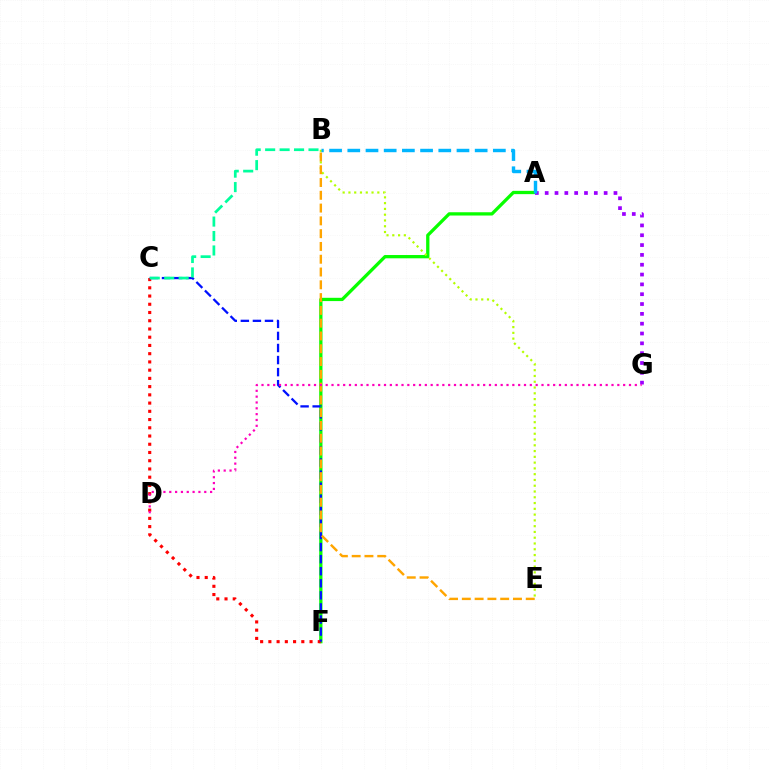{('A', 'F'): [{'color': '#08ff00', 'line_style': 'solid', 'thickness': 2.36}], ('C', 'F'): [{'color': '#ff0000', 'line_style': 'dotted', 'thickness': 2.24}, {'color': '#0010ff', 'line_style': 'dashed', 'thickness': 1.64}], ('A', 'G'): [{'color': '#9b00ff', 'line_style': 'dotted', 'thickness': 2.67}], ('B', 'C'): [{'color': '#00ff9d', 'line_style': 'dashed', 'thickness': 1.96}], ('B', 'E'): [{'color': '#b3ff00', 'line_style': 'dotted', 'thickness': 1.57}, {'color': '#ffa500', 'line_style': 'dashed', 'thickness': 1.74}], ('A', 'B'): [{'color': '#00b5ff', 'line_style': 'dashed', 'thickness': 2.47}], ('D', 'G'): [{'color': '#ff00bd', 'line_style': 'dotted', 'thickness': 1.58}]}